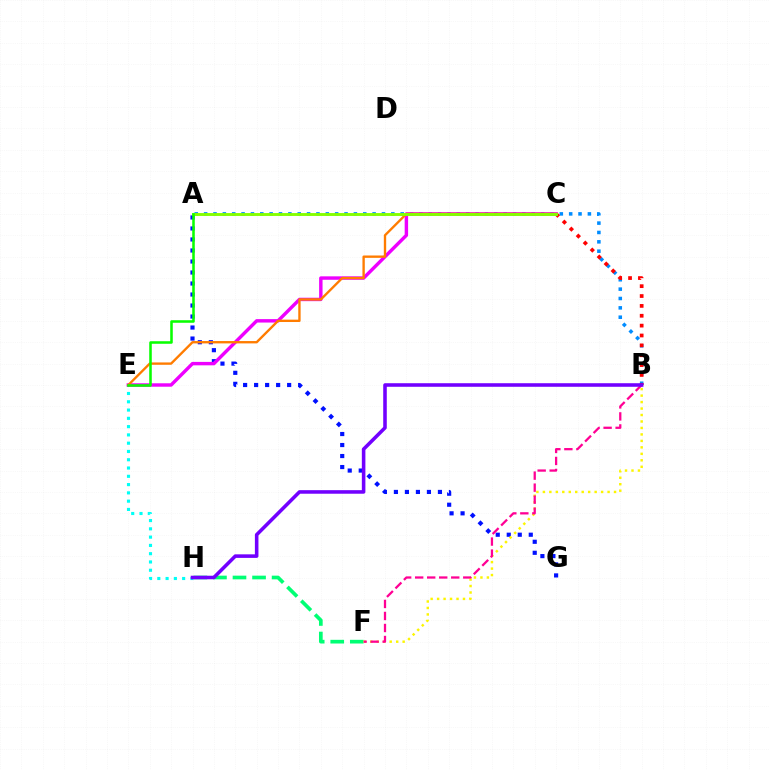{('A', 'G'): [{'color': '#0010ff', 'line_style': 'dotted', 'thickness': 2.99}], ('F', 'H'): [{'color': '#00ff74', 'line_style': 'dashed', 'thickness': 2.66}], ('A', 'B'): [{'color': '#008cff', 'line_style': 'dotted', 'thickness': 2.54}], ('E', 'H'): [{'color': '#00fff6', 'line_style': 'dotted', 'thickness': 2.25}], ('C', 'E'): [{'color': '#ee00ff', 'line_style': 'solid', 'thickness': 2.47}, {'color': '#ff7c00', 'line_style': 'solid', 'thickness': 1.69}], ('B', 'F'): [{'color': '#fcf500', 'line_style': 'dotted', 'thickness': 1.76}, {'color': '#ff0094', 'line_style': 'dashed', 'thickness': 1.63}], ('B', 'C'): [{'color': '#ff0000', 'line_style': 'dotted', 'thickness': 2.68}], ('A', 'C'): [{'color': '#84ff00', 'line_style': 'solid', 'thickness': 2.08}], ('A', 'E'): [{'color': '#08ff00', 'line_style': 'solid', 'thickness': 1.83}], ('B', 'H'): [{'color': '#7200ff', 'line_style': 'solid', 'thickness': 2.56}]}